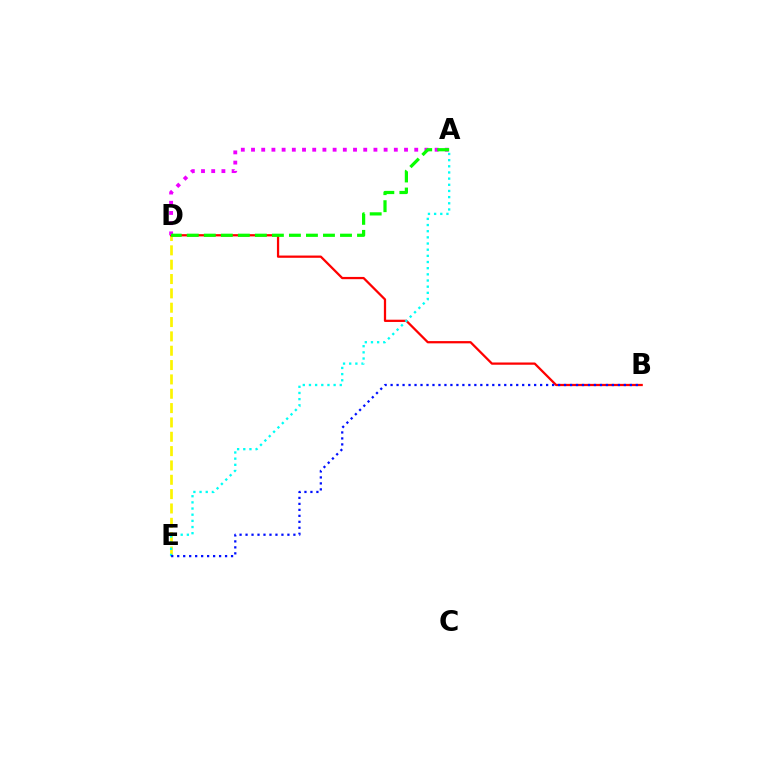{('D', 'E'): [{'color': '#fcf500', 'line_style': 'dashed', 'thickness': 1.95}], ('B', 'D'): [{'color': '#ff0000', 'line_style': 'solid', 'thickness': 1.62}], ('A', 'D'): [{'color': '#ee00ff', 'line_style': 'dotted', 'thickness': 2.77}, {'color': '#08ff00', 'line_style': 'dashed', 'thickness': 2.31}], ('A', 'E'): [{'color': '#00fff6', 'line_style': 'dotted', 'thickness': 1.67}], ('B', 'E'): [{'color': '#0010ff', 'line_style': 'dotted', 'thickness': 1.63}]}